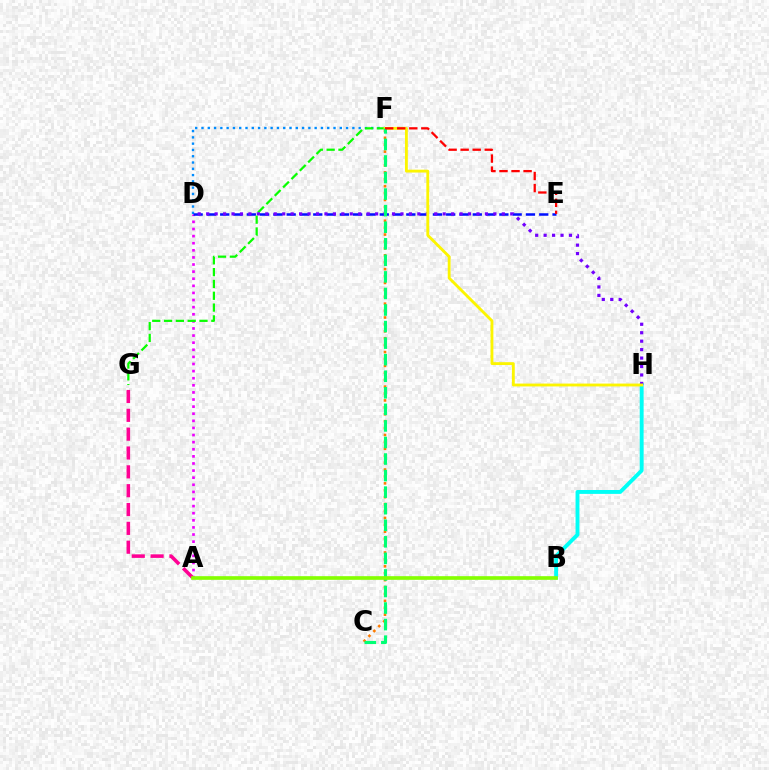{('C', 'F'): [{'color': '#ff7c00', 'line_style': 'dotted', 'thickness': 1.88}, {'color': '#00ff74', 'line_style': 'dashed', 'thickness': 2.25}], ('D', 'F'): [{'color': '#008cff', 'line_style': 'dotted', 'thickness': 1.71}], ('A', 'D'): [{'color': '#ee00ff', 'line_style': 'dotted', 'thickness': 1.93}], ('D', 'E'): [{'color': '#0010ff', 'line_style': 'dashed', 'thickness': 1.81}], ('B', 'H'): [{'color': '#00fff6', 'line_style': 'solid', 'thickness': 2.8}], ('F', 'G'): [{'color': '#08ff00', 'line_style': 'dashed', 'thickness': 1.61}], ('D', 'H'): [{'color': '#7200ff', 'line_style': 'dotted', 'thickness': 2.29}], ('F', 'H'): [{'color': '#fcf500', 'line_style': 'solid', 'thickness': 2.05}], ('E', 'F'): [{'color': '#ff0000', 'line_style': 'dashed', 'thickness': 1.64}], ('A', 'G'): [{'color': '#ff0094', 'line_style': 'dashed', 'thickness': 2.56}], ('A', 'B'): [{'color': '#84ff00', 'line_style': 'solid', 'thickness': 2.63}]}